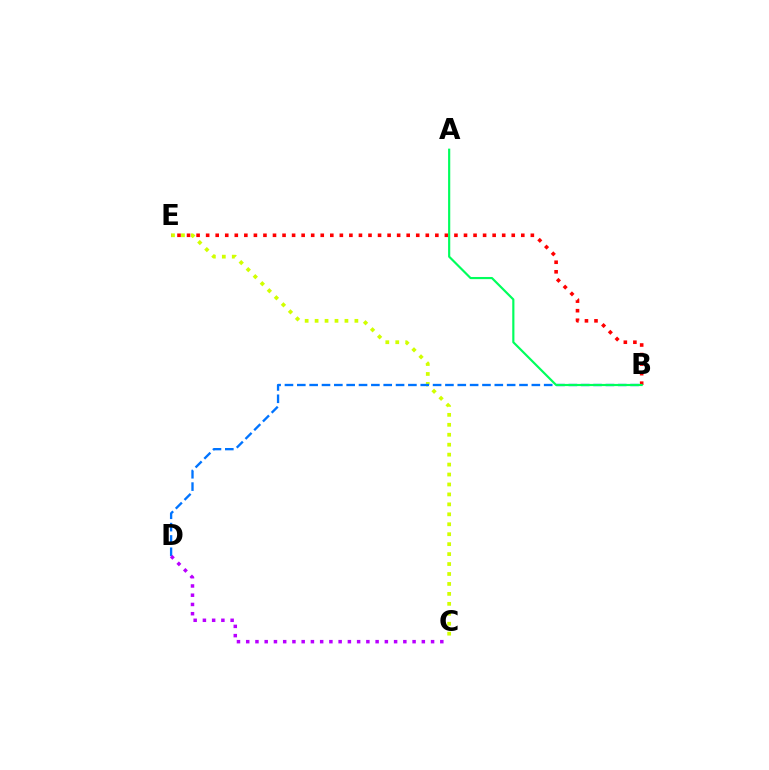{('C', 'E'): [{'color': '#d1ff00', 'line_style': 'dotted', 'thickness': 2.7}], ('B', 'D'): [{'color': '#0074ff', 'line_style': 'dashed', 'thickness': 1.68}], ('B', 'E'): [{'color': '#ff0000', 'line_style': 'dotted', 'thickness': 2.59}], ('A', 'B'): [{'color': '#00ff5c', 'line_style': 'solid', 'thickness': 1.56}], ('C', 'D'): [{'color': '#b900ff', 'line_style': 'dotted', 'thickness': 2.51}]}